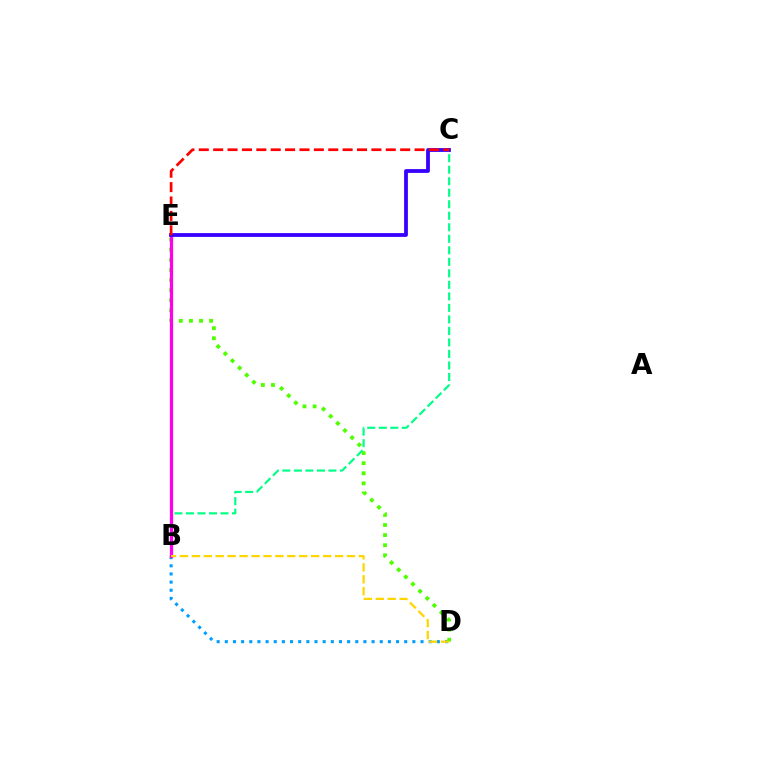{('B', 'D'): [{'color': '#009eff', 'line_style': 'dotted', 'thickness': 2.22}, {'color': '#ffd500', 'line_style': 'dashed', 'thickness': 1.62}], ('D', 'E'): [{'color': '#4fff00', 'line_style': 'dotted', 'thickness': 2.74}], ('B', 'C'): [{'color': '#00ff86', 'line_style': 'dashed', 'thickness': 1.56}], ('B', 'E'): [{'color': '#ff00ed', 'line_style': 'solid', 'thickness': 2.33}], ('C', 'E'): [{'color': '#3700ff', 'line_style': 'solid', 'thickness': 2.72}, {'color': '#ff0000', 'line_style': 'dashed', 'thickness': 1.95}]}